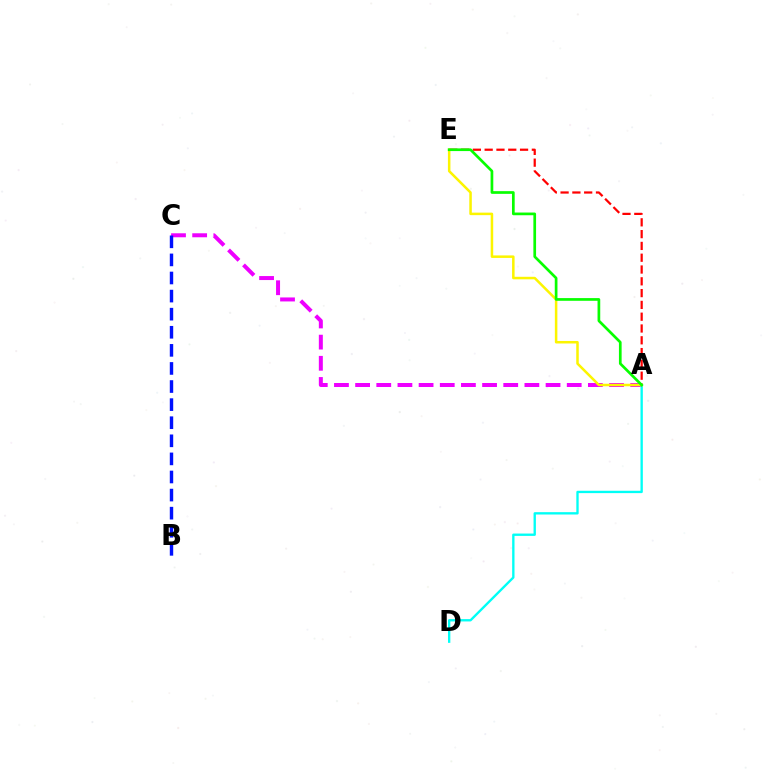{('A', 'C'): [{'color': '#ee00ff', 'line_style': 'dashed', 'thickness': 2.87}], ('B', 'C'): [{'color': '#0010ff', 'line_style': 'dashed', 'thickness': 2.46}], ('A', 'E'): [{'color': '#ff0000', 'line_style': 'dashed', 'thickness': 1.6}, {'color': '#fcf500', 'line_style': 'solid', 'thickness': 1.81}, {'color': '#08ff00', 'line_style': 'solid', 'thickness': 1.94}], ('A', 'D'): [{'color': '#00fff6', 'line_style': 'solid', 'thickness': 1.69}]}